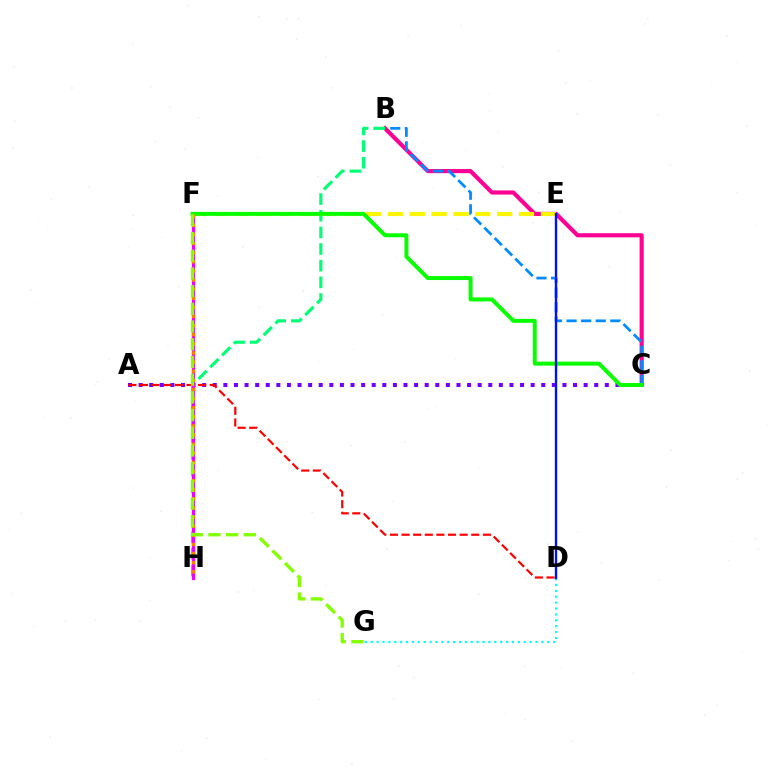{('B', 'C'): [{'color': '#ff0094', 'line_style': 'solid', 'thickness': 2.98}, {'color': '#008cff', 'line_style': 'dashed', 'thickness': 1.98}], ('A', 'C'): [{'color': '#7200ff', 'line_style': 'dotted', 'thickness': 2.88}], ('E', 'F'): [{'color': '#fcf500', 'line_style': 'dashed', 'thickness': 2.97}], ('A', 'D'): [{'color': '#ff0000', 'line_style': 'dashed', 'thickness': 1.58}], ('B', 'H'): [{'color': '#00ff74', 'line_style': 'dashed', 'thickness': 2.26}], ('F', 'H'): [{'color': '#ee00ff', 'line_style': 'solid', 'thickness': 2.27}, {'color': '#ff7c00', 'line_style': 'dotted', 'thickness': 2.48}], ('C', 'F'): [{'color': '#08ff00', 'line_style': 'solid', 'thickness': 2.85}], ('D', 'G'): [{'color': '#00fff6', 'line_style': 'dotted', 'thickness': 1.6}], ('F', 'G'): [{'color': '#84ff00', 'line_style': 'dashed', 'thickness': 2.4}], ('D', 'E'): [{'color': '#0010ff', 'line_style': 'solid', 'thickness': 1.71}]}